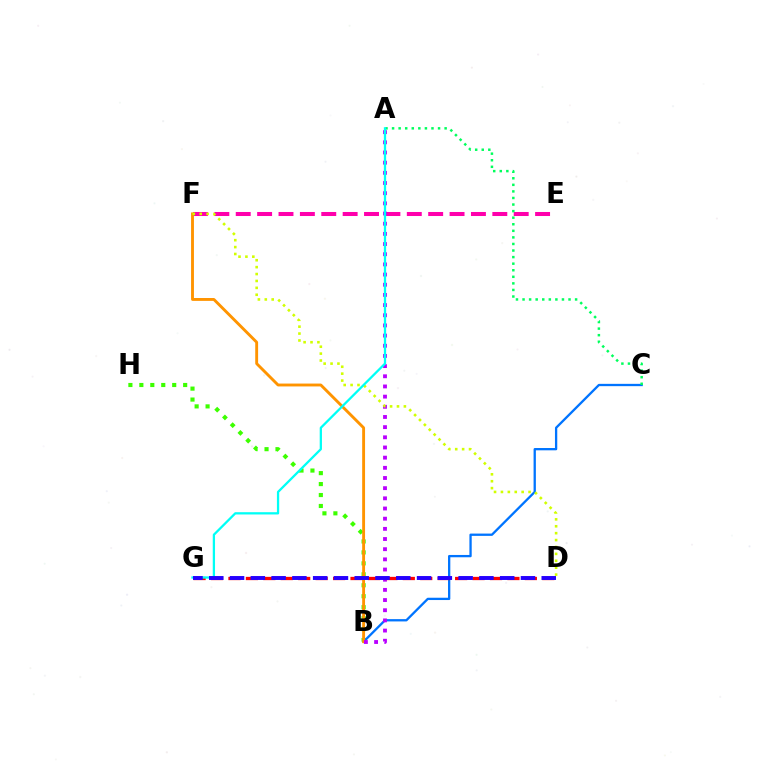{('E', 'F'): [{'color': '#ff00ac', 'line_style': 'dashed', 'thickness': 2.9}], ('B', 'H'): [{'color': '#3dff00', 'line_style': 'dotted', 'thickness': 2.98}], ('B', 'C'): [{'color': '#0074ff', 'line_style': 'solid', 'thickness': 1.66}], ('A', 'C'): [{'color': '#00ff5c', 'line_style': 'dotted', 'thickness': 1.78}], ('B', 'F'): [{'color': '#ff9400', 'line_style': 'solid', 'thickness': 2.07}], ('A', 'B'): [{'color': '#b900ff', 'line_style': 'dotted', 'thickness': 2.76}], ('D', 'G'): [{'color': '#ff0000', 'line_style': 'dashed', 'thickness': 2.37}, {'color': '#2500ff', 'line_style': 'dashed', 'thickness': 2.82}], ('D', 'F'): [{'color': '#d1ff00', 'line_style': 'dotted', 'thickness': 1.88}], ('A', 'G'): [{'color': '#00fff6', 'line_style': 'solid', 'thickness': 1.64}]}